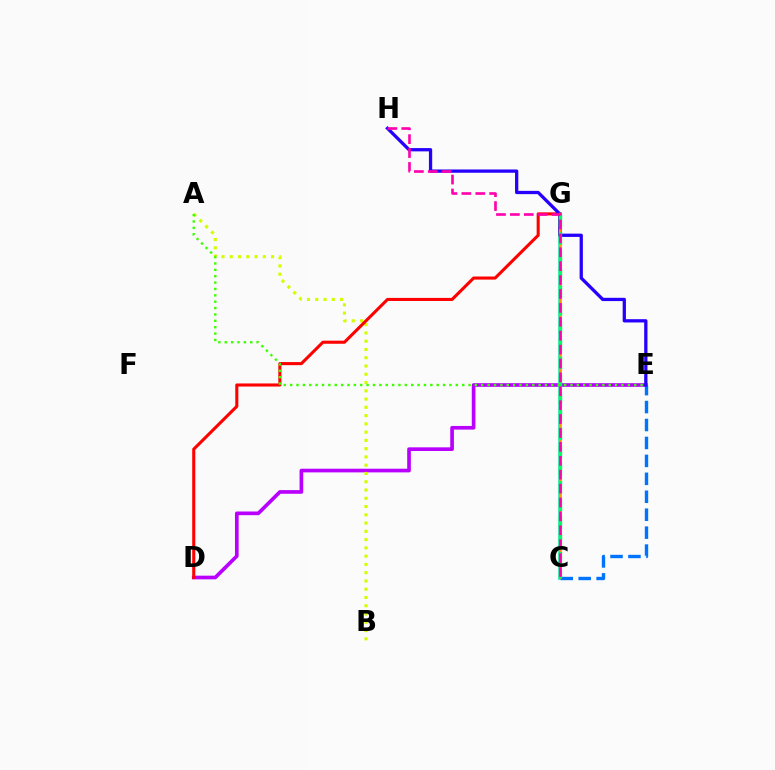{('D', 'E'): [{'color': '#b900ff', 'line_style': 'solid', 'thickness': 2.64}], ('C', 'G'): [{'color': '#00fff6', 'line_style': 'solid', 'thickness': 2.75}, {'color': '#ff9400', 'line_style': 'solid', 'thickness': 1.79}, {'color': '#00ff5c', 'line_style': 'dashed', 'thickness': 2.41}], ('A', 'B'): [{'color': '#d1ff00', 'line_style': 'dotted', 'thickness': 2.25}], ('D', 'G'): [{'color': '#ff0000', 'line_style': 'solid', 'thickness': 2.21}], ('C', 'E'): [{'color': '#0074ff', 'line_style': 'dashed', 'thickness': 2.44}], ('E', 'H'): [{'color': '#2500ff', 'line_style': 'solid', 'thickness': 2.36}], ('A', 'E'): [{'color': '#3dff00', 'line_style': 'dotted', 'thickness': 1.73}], ('C', 'H'): [{'color': '#ff00ac', 'line_style': 'dashed', 'thickness': 1.89}]}